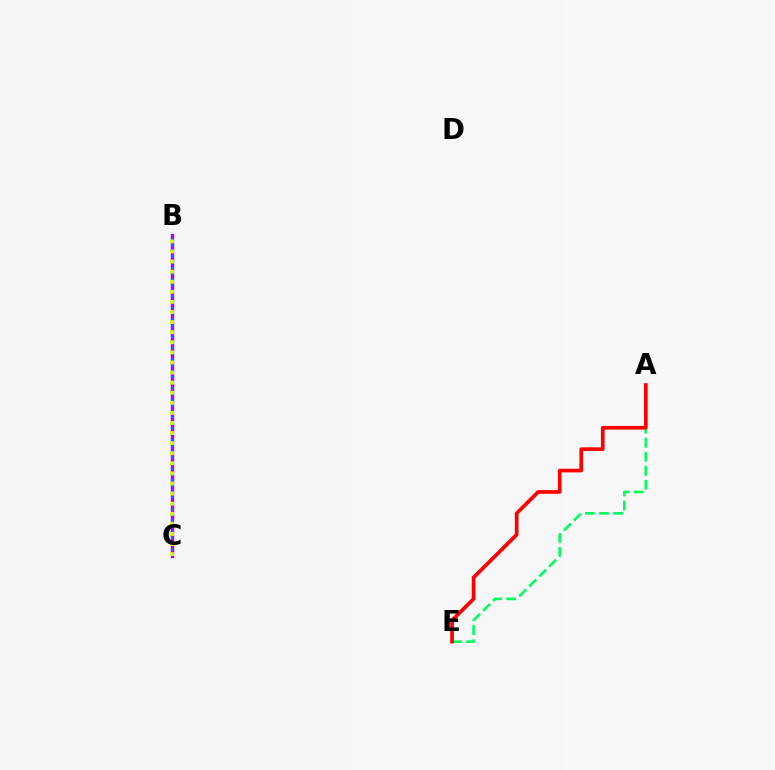{('B', 'C'): [{'color': '#b900ff', 'line_style': 'solid', 'thickness': 2.42}, {'color': '#0074ff', 'line_style': 'dotted', 'thickness': 1.56}, {'color': '#d1ff00', 'line_style': 'dotted', 'thickness': 2.74}], ('A', 'E'): [{'color': '#00ff5c', 'line_style': 'dashed', 'thickness': 1.91}, {'color': '#ff0000', 'line_style': 'solid', 'thickness': 2.65}]}